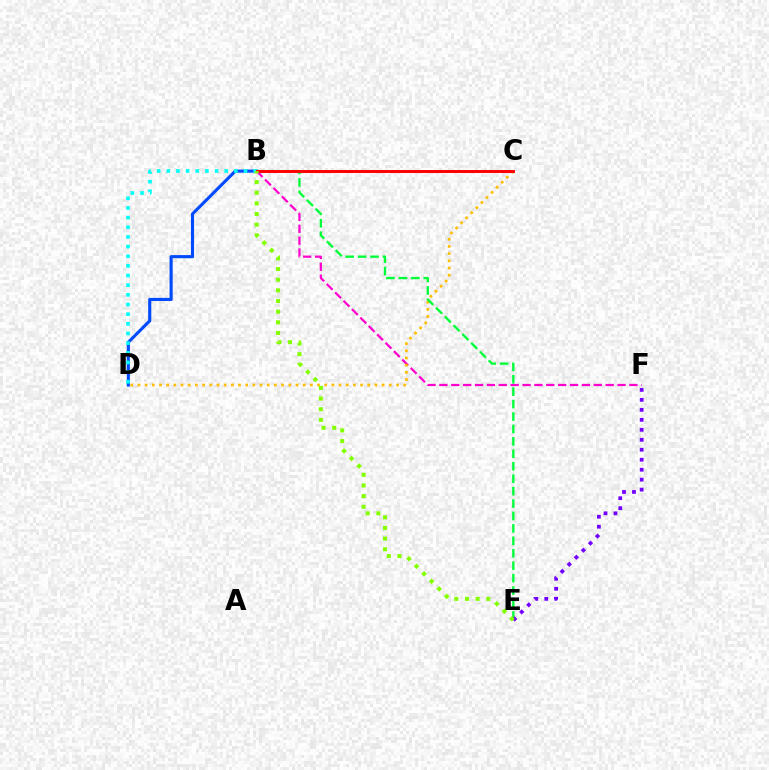{('B', 'D'): [{'color': '#004bff', 'line_style': 'solid', 'thickness': 2.25}, {'color': '#00fff6', 'line_style': 'dotted', 'thickness': 2.62}], ('B', 'F'): [{'color': '#ff00cf', 'line_style': 'dashed', 'thickness': 1.61}], ('C', 'D'): [{'color': '#ffbd00', 'line_style': 'dotted', 'thickness': 1.95}], ('B', 'E'): [{'color': '#00ff39', 'line_style': 'dashed', 'thickness': 1.69}, {'color': '#84ff00', 'line_style': 'dotted', 'thickness': 2.89}], ('E', 'F'): [{'color': '#7200ff', 'line_style': 'dotted', 'thickness': 2.71}], ('B', 'C'): [{'color': '#ff0000', 'line_style': 'solid', 'thickness': 2.12}]}